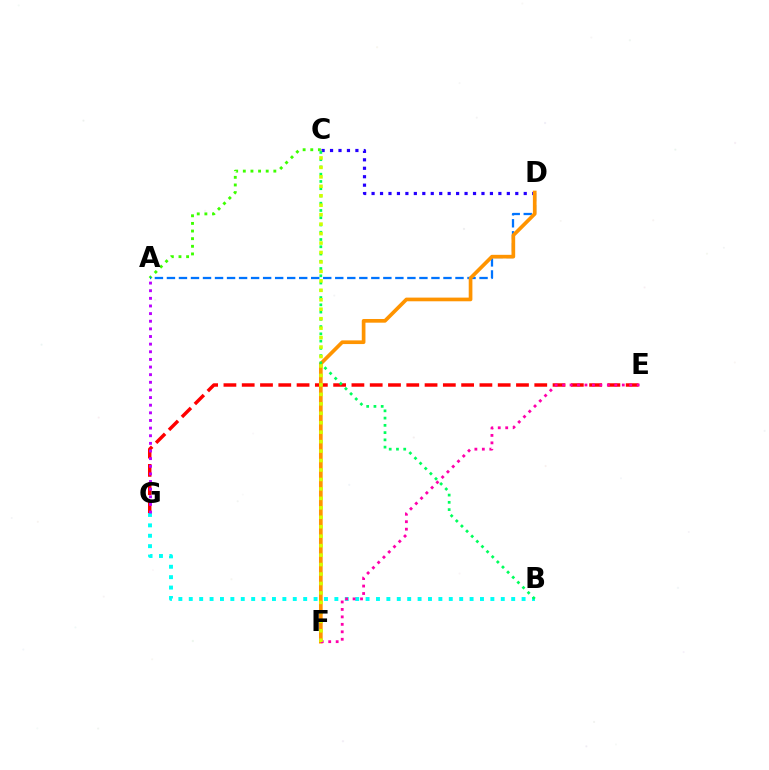{('C', 'D'): [{'color': '#2500ff', 'line_style': 'dotted', 'thickness': 2.3}], ('A', 'C'): [{'color': '#3dff00', 'line_style': 'dotted', 'thickness': 2.07}], ('E', 'G'): [{'color': '#ff0000', 'line_style': 'dashed', 'thickness': 2.48}], ('A', 'D'): [{'color': '#0074ff', 'line_style': 'dashed', 'thickness': 1.63}], ('D', 'F'): [{'color': '#ff9400', 'line_style': 'solid', 'thickness': 2.65}], ('B', 'G'): [{'color': '#00fff6', 'line_style': 'dotted', 'thickness': 2.83}], ('E', 'F'): [{'color': '#ff00ac', 'line_style': 'dotted', 'thickness': 2.03}], ('B', 'C'): [{'color': '#00ff5c', 'line_style': 'dotted', 'thickness': 1.97}], ('A', 'G'): [{'color': '#b900ff', 'line_style': 'dotted', 'thickness': 2.07}], ('C', 'F'): [{'color': '#d1ff00', 'line_style': 'dotted', 'thickness': 2.57}]}